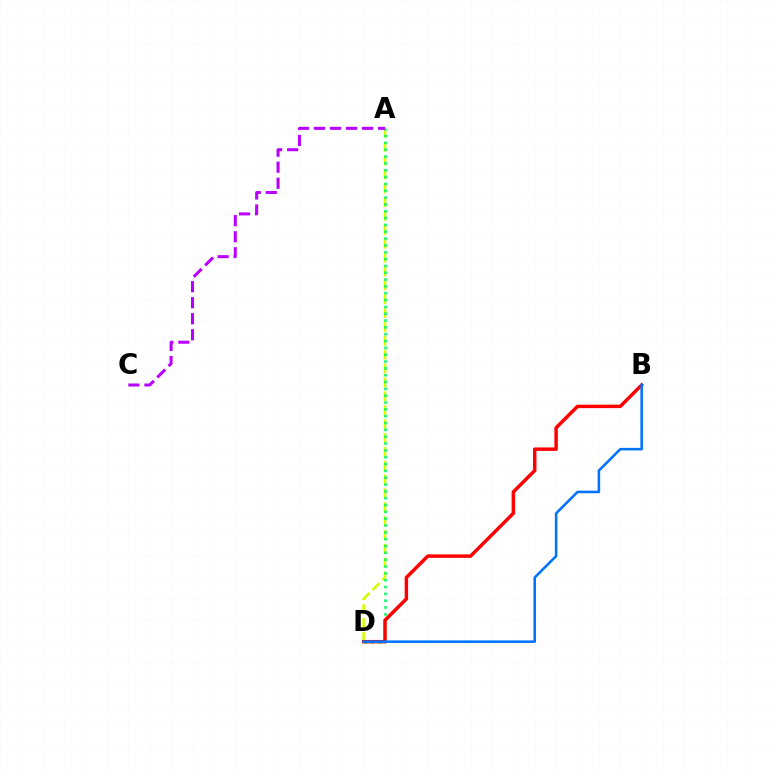{('A', 'D'): [{'color': '#d1ff00', 'line_style': 'dashed', 'thickness': 1.88}, {'color': '#00ff5c', 'line_style': 'dotted', 'thickness': 1.86}], ('B', 'D'): [{'color': '#ff0000', 'line_style': 'solid', 'thickness': 2.5}, {'color': '#0074ff', 'line_style': 'solid', 'thickness': 1.85}], ('A', 'C'): [{'color': '#b900ff', 'line_style': 'dashed', 'thickness': 2.18}]}